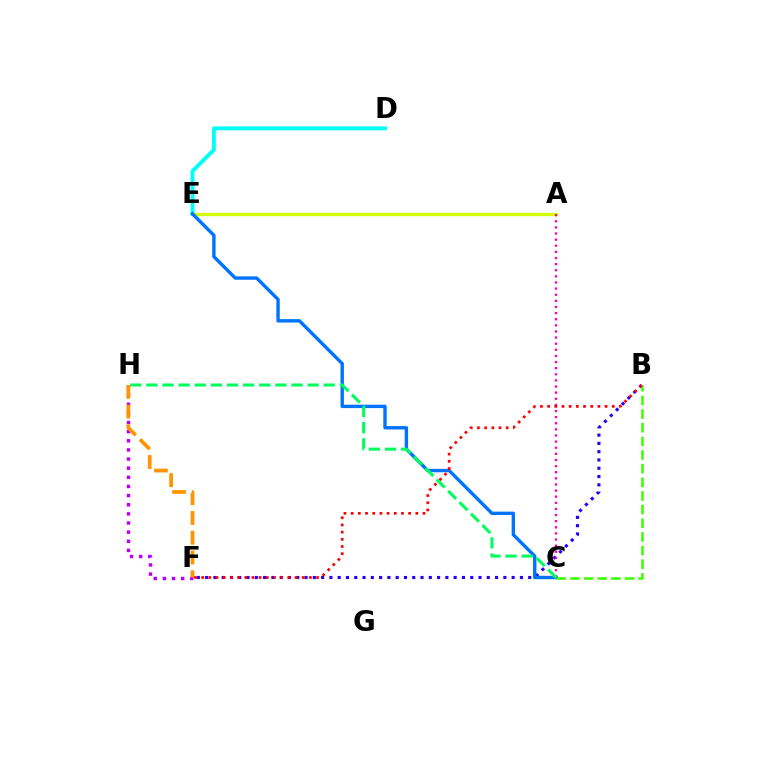{('B', 'F'): [{'color': '#2500ff', 'line_style': 'dotted', 'thickness': 2.25}, {'color': '#ff0000', 'line_style': 'dotted', 'thickness': 1.95}], ('D', 'E'): [{'color': '#00fff6', 'line_style': 'solid', 'thickness': 2.8}], ('F', 'H'): [{'color': '#b900ff', 'line_style': 'dotted', 'thickness': 2.48}, {'color': '#ff9400', 'line_style': 'dashed', 'thickness': 2.68}], ('A', 'E'): [{'color': '#d1ff00', 'line_style': 'solid', 'thickness': 2.38}], ('C', 'E'): [{'color': '#0074ff', 'line_style': 'solid', 'thickness': 2.44}], ('A', 'C'): [{'color': '#ff00ac', 'line_style': 'dotted', 'thickness': 1.66}], ('B', 'C'): [{'color': '#3dff00', 'line_style': 'dashed', 'thickness': 1.85}], ('C', 'H'): [{'color': '#00ff5c', 'line_style': 'dashed', 'thickness': 2.19}]}